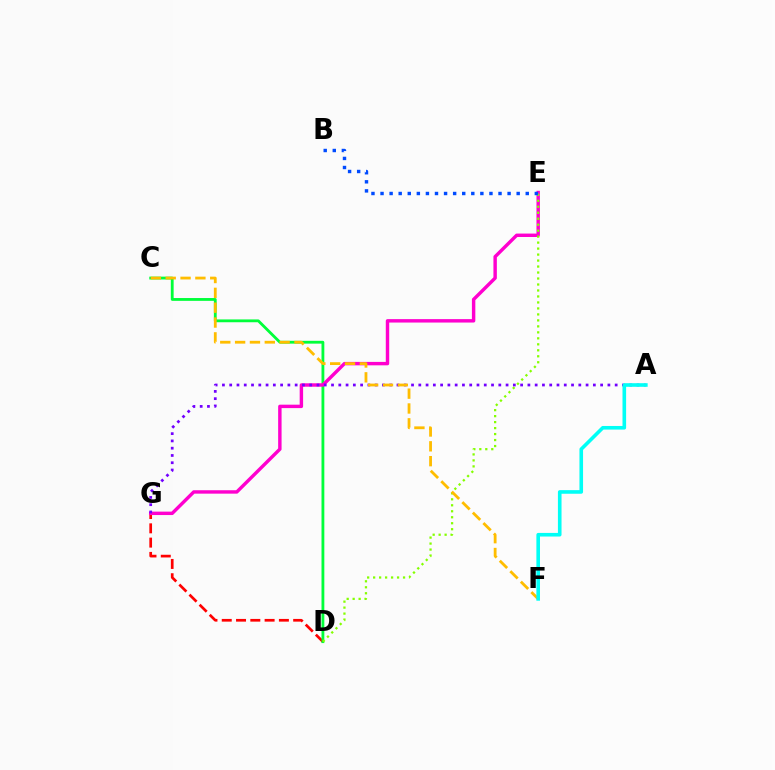{('D', 'G'): [{'color': '#ff0000', 'line_style': 'dashed', 'thickness': 1.94}], ('C', 'D'): [{'color': '#00ff39', 'line_style': 'solid', 'thickness': 2.03}], ('E', 'G'): [{'color': '#ff00cf', 'line_style': 'solid', 'thickness': 2.47}], ('D', 'E'): [{'color': '#84ff00', 'line_style': 'dotted', 'thickness': 1.63}], ('A', 'G'): [{'color': '#7200ff', 'line_style': 'dotted', 'thickness': 1.98}], ('C', 'F'): [{'color': '#ffbd00', 'line_style': 'dashed', 'thickness': 2.02}], ('B', 'E'): [{'color': '#004bff', 'line_style': 'dotted', 'thickness': 2.47}], ('A', 'F'): [{'color': '#00fff6', 'line_style': 'solid', 'thickness': 2.6}]}